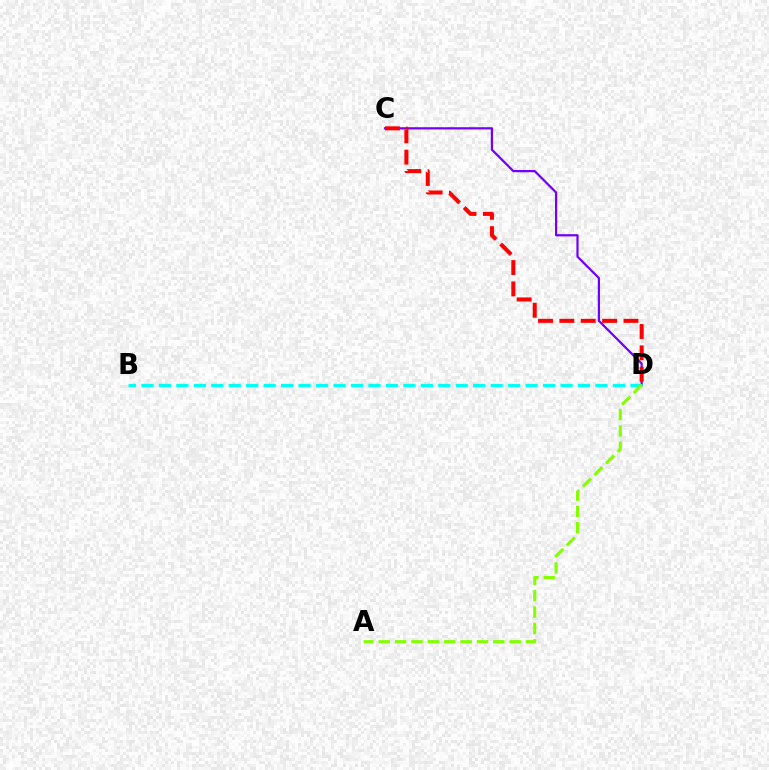{('C', 'D'): [{'color': '#7200ff', 'line_style': 'solid', 'thickness': 1.6}, {'color': '#ff0000', 'line_style': 'dashed', 'thickness': 2.9}], ('B', 'D'): [{'color': '#00fff6', 'line_style': 'dashed', 'thickness': 2.37}], ('A', 'D'): [{'color': '#84ff00', 'line_style': 'dashed', 'thickness': 2.22}]}